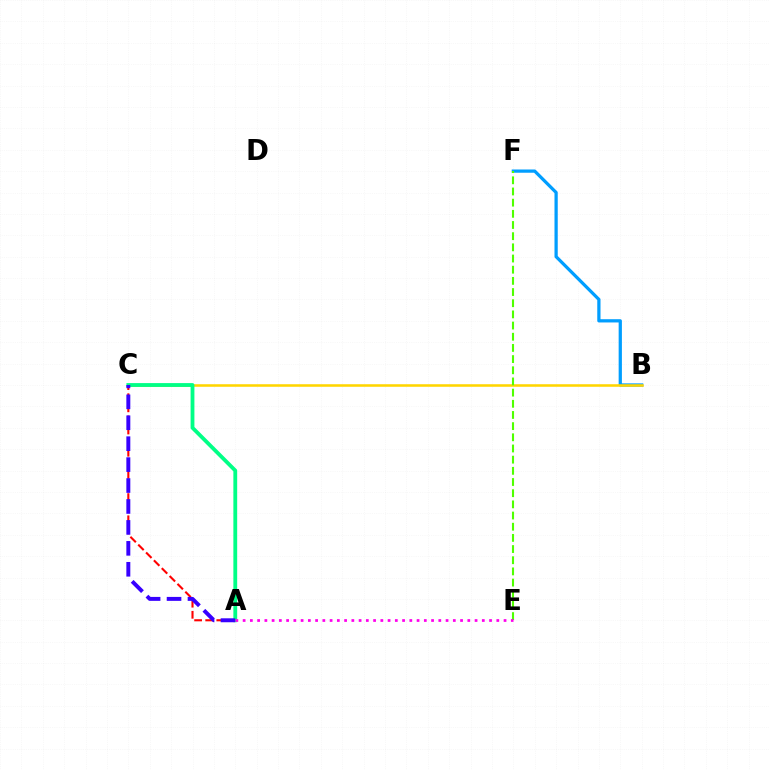{('A', 'C'): [{'color': '#ff0000', 'line_style': 'dashed', 'thickness': 1.51}, {'color': '#00ff86', 'line_style': 'solid', 'thickness': 2.74}, {'color': '#3700ff', 'line_style': 'dashed', 'thickness': 2.84}], ('B', 'F'): [{'color': '#009eff', 'line_style': 'solid', 'thickness': 2.34}], ('B', 'C'): [{'color': '#ffd500', 'line_style': 'solid', 'thickness': 1.84}], ('E', 'F'): [{'color': '#4fff00', 'line_style': 'dashed', 'thickness': 1.52}], ('A', 'E'): [{'color': '#ff00ed', 'line_style': 'dotted', 'thickness': 1.97}]}